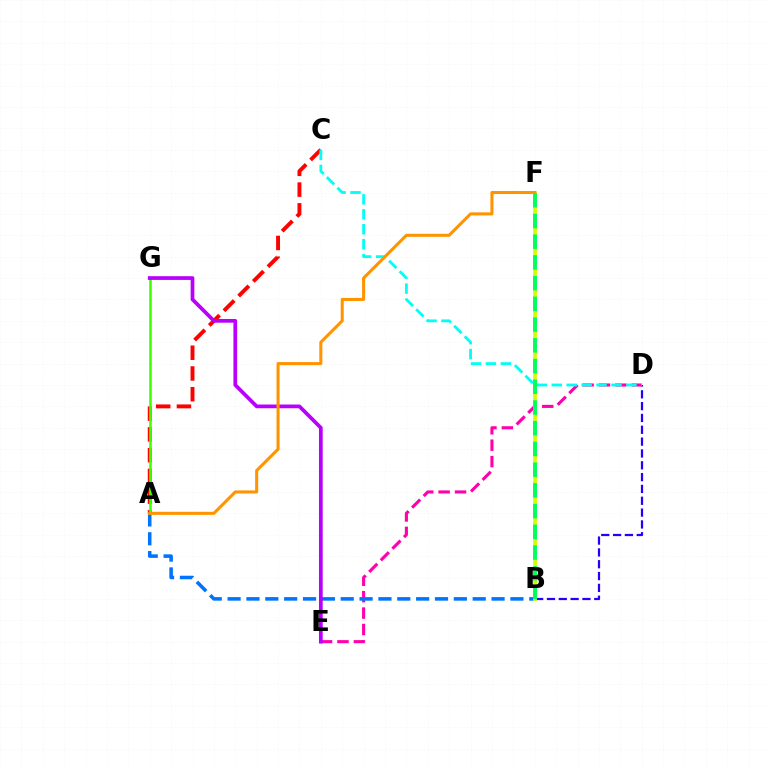{('A', 'C'): [{'color': '#ff0000', 'line_style': 'dashed', 'thickness': 2.82}], ('B', 'D'): [{'color': '#2500ff', 'line_style': 'dashed', 'thickness': 1.61}], ('D', 'E'): [{'color': '#ff00ac', 'line_style': 'dashed', 'thickness': 2.23}], ('A', 'B'): [{'color': '#0074ff', 'line_style': 'dashed', 'thickness': 2.56}], ('A', 'G'): [{'color': '#3dff00', 'line_style': 'solid', 'thickness': 1.82}], ('C', 'D'): [{'color': '#00fff6', 'line_style': 'dashed', 'thickness': 2.03}], ('B', 'F'): [{'color': '#d1ff00', 'line_style': 'solid', 'thickness': 2.68}, {'color': '#00ff5c', 'line_style': 'dashed', 'thickness': 2.82}], ('E', 'G'): [{'color': '#b900ff', 'line_style': 'solid', 'thickness': 2.69}], ('A', 'F'): [{'color': '#ff9400', 'line_style': 'solid', 'thickness': 2.2}]}